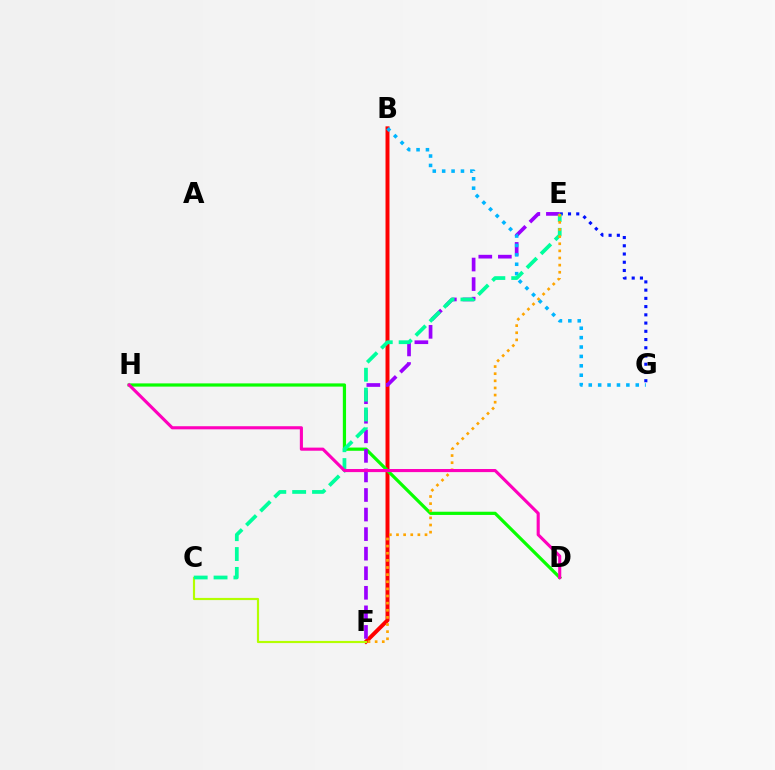{('B', 'F'): [{'color': '#ff0000', 'line_style': 'solid', 'thickness': 2.85}], ('D', 'H'): [{'color': '#08ff00', 'line_style': 'solid', 'thickness': 2.31}, {'color': '#ff00bd', 'line_style': 'solid', 'thickness': 2.24}], ('E', 'G'): [{'color': '#0010ff', 'line_style': 'dotted', 'thickness': 2.24}], ('C', 'F'): [{'color': '#b3ff00', 'line_style': 'solid', 'thickness': 1.56}], ('E', 'F'): [{'color': '#9b00ff', 'line_style': 'dashed', 'thickness': 2.66}, {'color': '#ffa500', 'line_style': 'dotted', 'thickness': 1.94}], ('B', 'G'): [{'color': '#00b5ff', 'line_style': 'dotted', 'thickness': 2.55}], ('C', 'E'): [{'color': '#00ff9d', 'line_style': 'dashed', 'thickness': 2.7}]}